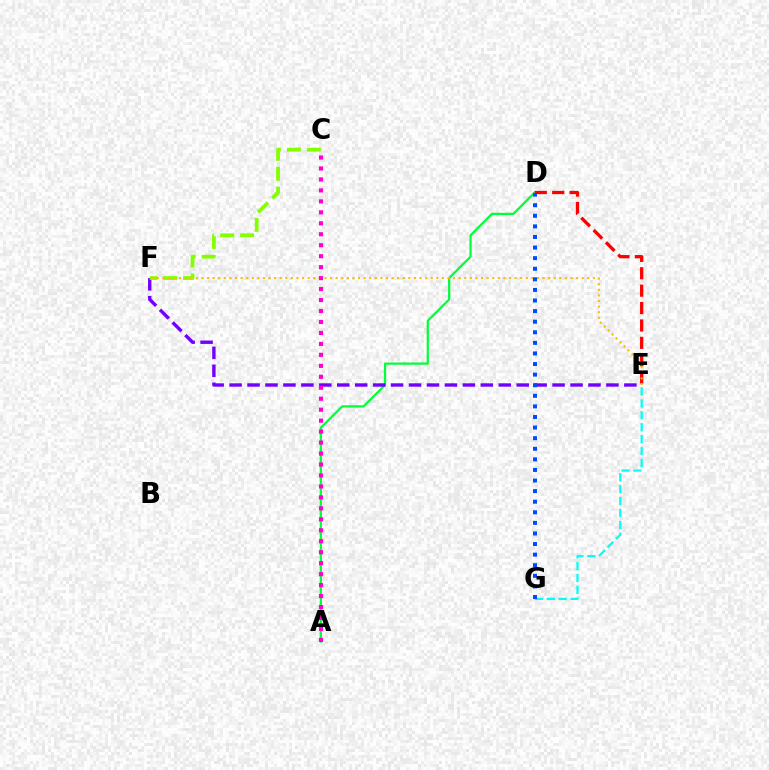{('A', 'D'): [{'color': '#00ff39', 'line_style': 'solid', 'thickness': 1.6}], ('E', 'F'): [{'color': '#7200ff', 'line_style': 'dashed', 'thickness': 2.44}, {'color': '#ffbd00', 'line_style': 'dotted', 'thickness': 1.52}], ('E', 'G'): [{'color': '#00fff6', 'line_style': 'dashed', 'thickness': 1.62}], ('D', 'E'): [{'color': '#ff0000', 'line_style': 'dashed', 'thickness': 2.36}], ('C', 'F'): [{'color': '#84ff00', 'line_style': 'dashed', 'thickness': 2.71}], ('A', 'C'): [{'color': '#ff00cf', 'line_style': 'dotted', 'thickness': 2.98}], ('D', 'G'): [{'color': '#004bff', 'line_style': 'dotted', 'thickness': 2.88}]}